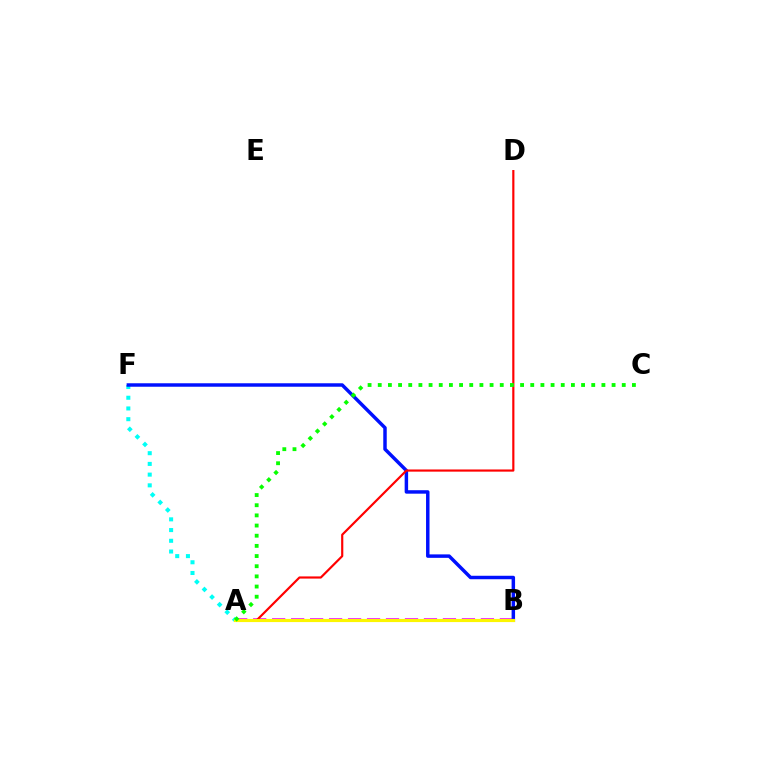{('A', 'B'): [{'color': '#ee00ff', 'line_style': 'dashed', 'thickness': 2.58}, {'color': '#fcf500', 'line_style': 'solid', 'thickness': 2.27}], ('A', 'F'): [{'color': '#00fff6', 'line_style': 'dotted', 'thickness': 2.91}], ('B', 'F'): [{'color': '#0010ff', 'line_style': 'solid', 'thickness': 2.5}], ('A', 'D'): [{'color': '#ff0000', 'line_style': 'solid', 'thickness': 1.56}], ('A', 'C'): [{'color': '#08ff00', 'line_style': 'dotted', 'thickness': 2.76}]}